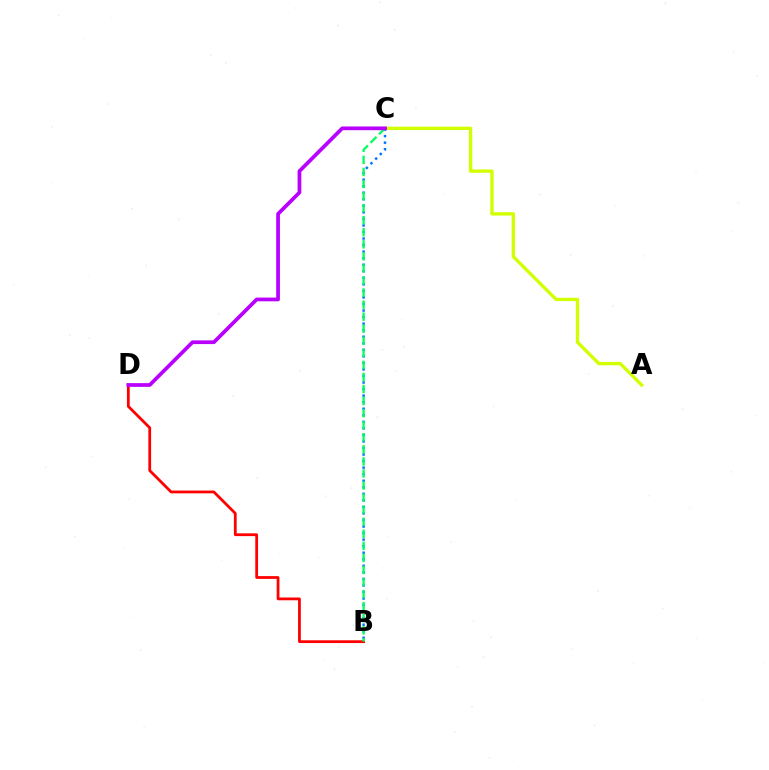{('A', 'C'): [{'color': '#d1ff00', 'line_style': 'solid', 'thickness': 2.4}], ('B', 'C'): [{'color': '#0074ff', 'line_style': 'dotted', 'thickness': 1.78}, {'color': '#00ff5c', 'line_style': 'dashed', 'thickness': 1.64}], ('B', 'D'): [{'color': '#ff0000', 'line_style': 'solid', 'thickness': 2.0}], ('C', 'D'): [{'color': '#b900ff', 'line_style': 'solid', 'thickness': 2.69}]}